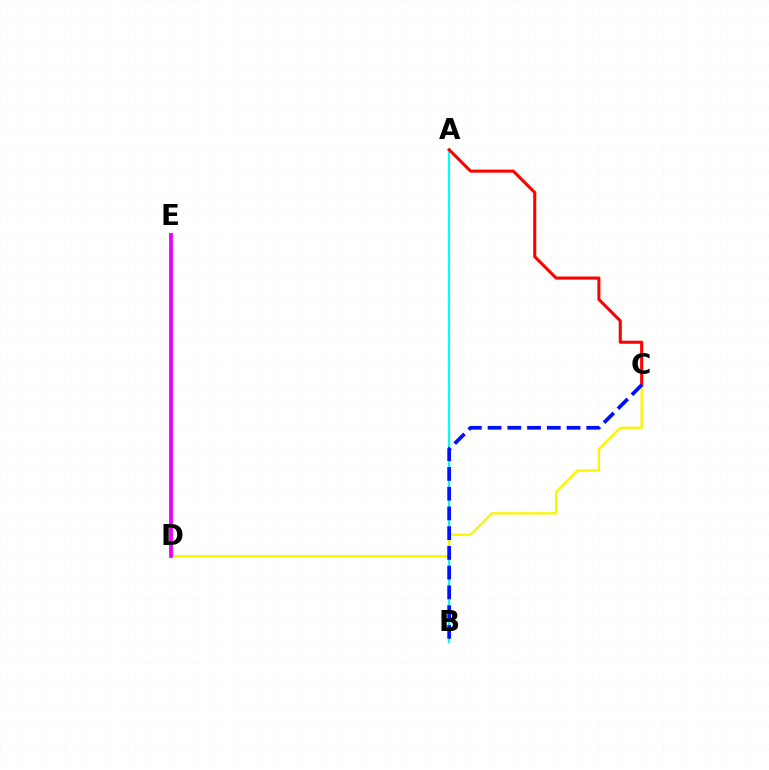{('A', 'B'): [{'color': '#00fff6', 'line_style': 'solid', 'thickness': 1.59}], ('D', 'E'): [{'color': '#08ff00', 'line_style': 'dotted', 'thickness': 1.57}, {'color': '#ee00ff', 'line_style': 'solid', 'thickness': 2.74}], ('C', 'D'): [{'color': '#fcf500', 'line_style': 'solid', 'thickness': 1.67}], ('A', 'C'): [{'color': '#ff0000', 'line_style': 'solid', 'thickness': 2.2}], ('B', 'C'): [{'color': '#0010ff', 'line_style': 'dashed', 'thickness': 2.68}]}